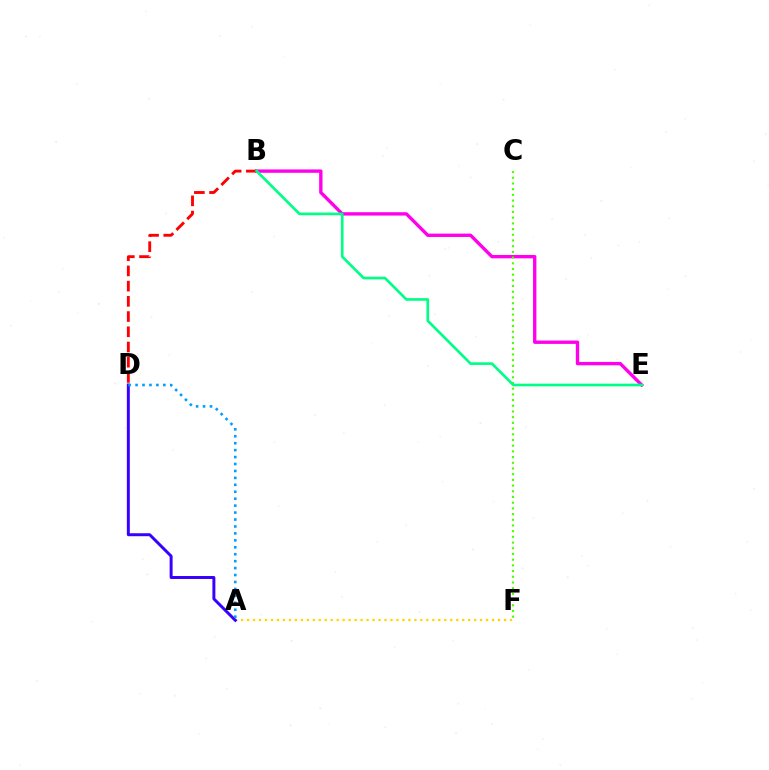{('B', 'E'): [{'color': '#ff00ed', 'line_style': 'solid', 'thickness': 2.42}, {'color': '#00ff86', 'line_style': 'solid', 'thickness': 1.92}], ('A', 'F'): [{'color': '#ffd500', 'line_style': 'dotted', 'thickness': 1.62}], ('B', 'D'): [{'color': '#ff0000', 'line_style': 'dashed', 'thickness': 2.07}], ('C', 'F'): [{'color': '#4fff00', 'line_style': 'dotted', 'thickness': 1.55}], ('A', 'D'): [{'color': '#3700ff', 'line_style': 'solid', 'thickness': 2.14}, {'color': '#009eff', 'line_style': 'dotted', 'thickness': 1.89}]}